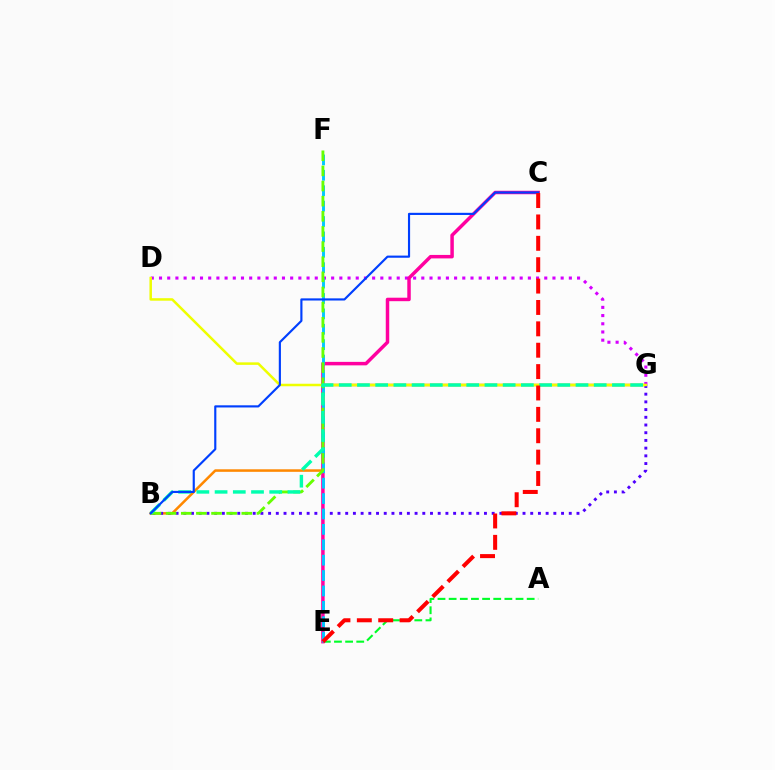{('A', 'E'): [{'color': '#00ff27', 'line_style': 'dashed', 'thickness': 1.51}], ('B', 'G'): [{'color': '#ff8800', 'line_style': 'solid', 'thickness': 1.82}, {'color': '#4f00ff', 'line_style': 'dotted', 'thickness': 2.09}, {'color': '#00ffaf', 'line_style': 'dashed', 'thickness': 2.47}], ('D', 'G'): [{'color': '#d600ff', 'line_style': 'dotted', 'thickness': 2.23}, {'color': '#eeff00', 'line_style': 'solid', 'thickness': 1.81}], ('C', 'E'): [{'color': '#ff00a0', 'line_style': 'solid', 'thickness': 2.5}, {'color': '#ff0000', 'line_style': 'dashed', 'thickness': 2.9}], ('E', 'F'): [{'color': '#00c7ff', 'line_style': 'dashed', 'thickness': 2.09}], ('B', 'F'): [{'color': '#66ff00', 'line_style': 'dashed', 'thickness': 2.06}], ('B', 'C'): [{'color': '#003fff', 'line_style': 'solid', 'thickness': 1.55}]}